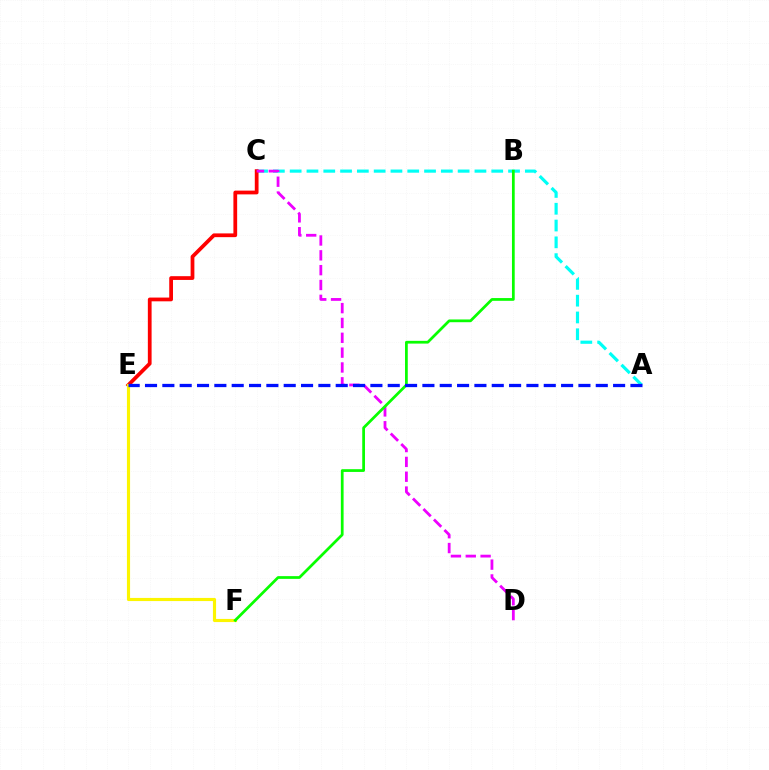{('A', 'C'): [{'color': '#00fff6', 'line_style': 'dashed', 'thickness': 2.28}], ('C', 'E'): [{'color': '#ff0000', 'line_style': 'solid', 'thickness': 2.7}], ('E', 'F'): [{'color': '#fcf500', 'line_style': 'solid', 'thickness': 2.26}], ('C', 'D'): [{'color': '#ee00ff', 'line_style': 'dashed', 'thickness': 2.02}], ('B', 'F'): [{'color': '#08ff00', 'line_style': 'solid', 'thickness': 1.98}], ('A', 'E'): [{'color': '#0010ff', 'line_style': 'dashed', 'thickness': 2.36}]}